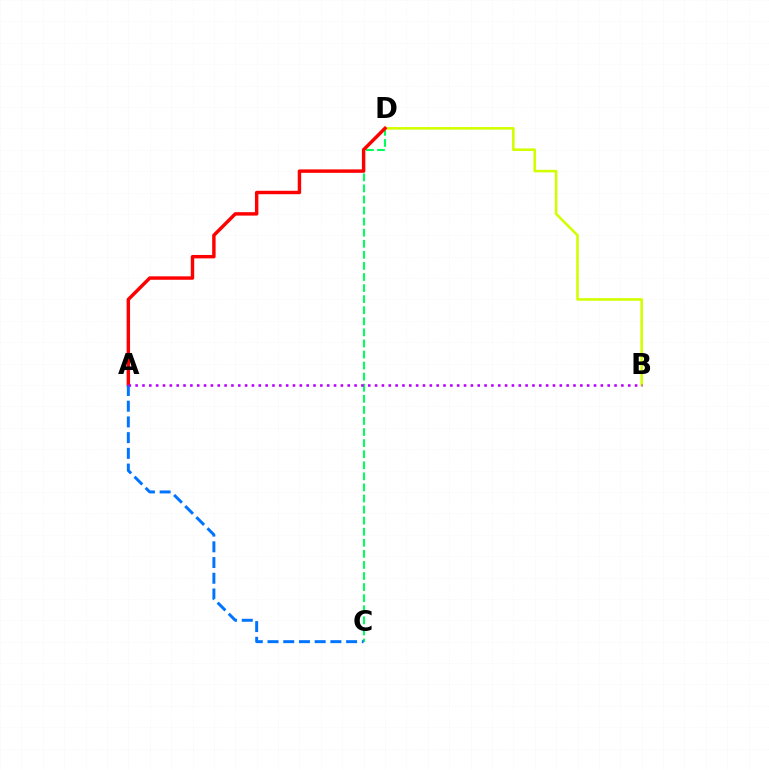{('B', 'D'): [{'color': '#d1ff00', 'line_style': 'solid', 'thickness': 1.86}], ('C', 'D'): [{'color': '#00ff5c', 'line_style': 'dashed', 'thickness': 1.5}], ('A', 'D'): [{'color': '#ff0000', 'line_style': 'solid', 'thickness': 2.47}], ('A', 'C'): [{'color': '#0074ff', 'line_style': 'dashed', 'thickness': 2.13}], ('A', 'B'): [{'color': '#b900ff', 'line_style': 'dotted', 'thickness': 1.86}]}